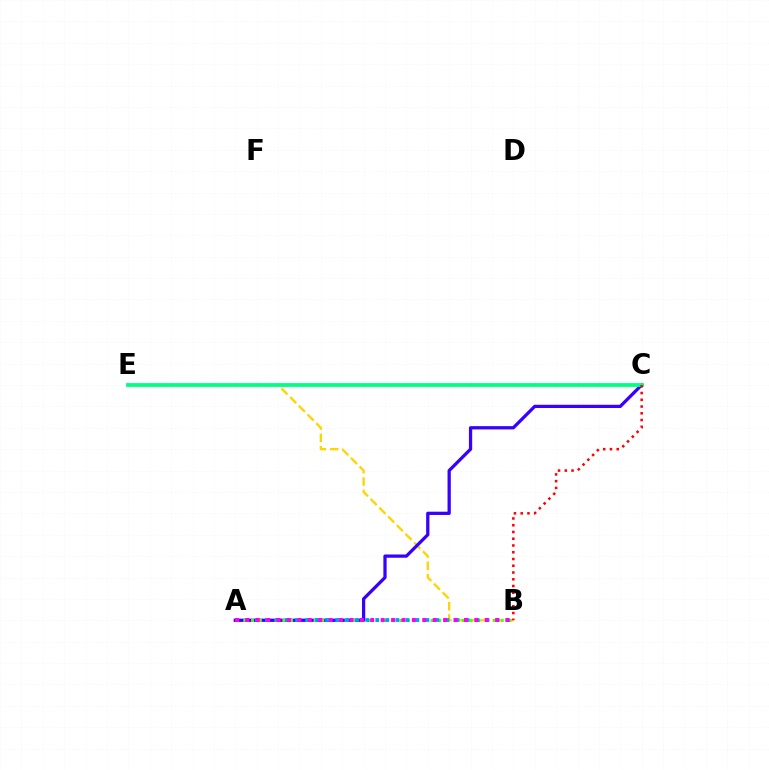{('B', 'E'): [{'color': '#ffd500', 'line_style': 'dashed', 'thickness': 1.67}], ('A', 'C'): [{'color': '#3700ff', 'line_style': 'solid', 'thickness': 2.34}], ('A', 'B'): [{'color': '#4fff00', 'line_style': 'dotted', 'thickness': 2.12}, {'color': '#009eff', 'line_style': 'dotted', 'thickness': 2.72}, {'color': '#ff00ed', 'line_style': 'dotted', 'thickness': 2.83}], ('C', 'E'): [{'color': '#00ff86', 'line_style': 'solid', 'thickness': 2.73}], ('B', 'C'): [{'color': '#ff0000', 'line_style': 'dotted', 'thickness': 1.84}]}